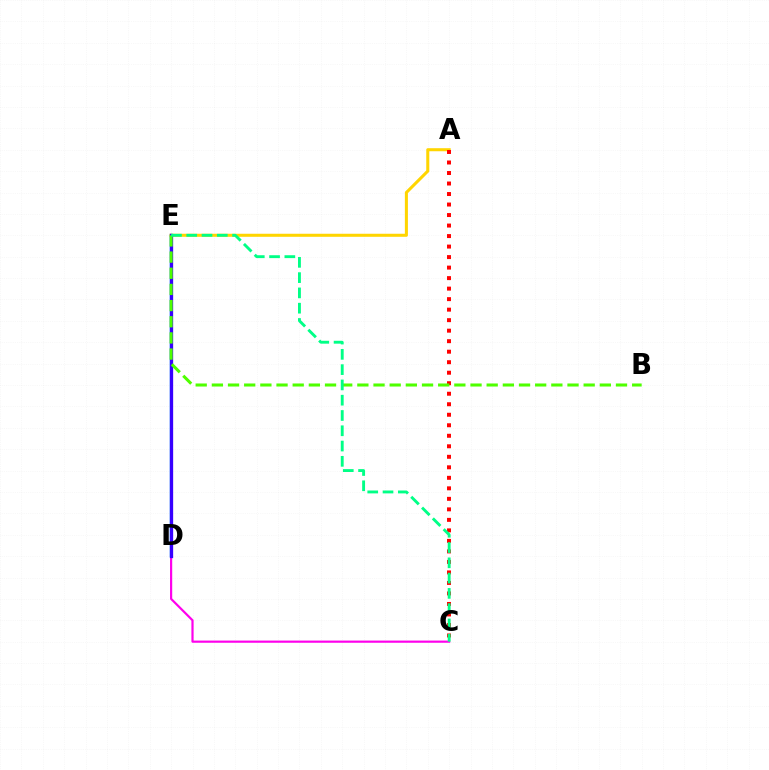{('C', 'D'): [{'color': '#ff00ed', 'line_style': 'solid', 'thickness': 1.57}], ('D', 'E'): [{'color': '#009eff', 'line_style': 'solid', 'thickness': 1.75}, {'color': '#3700ff', 'line_style': 'solid', 'thickness': 2.38}], ('A', 'E'): [{'color': '#ffd500', 'line_style': 'solid', 'thickness': 2.19}], ('A', 'C'): [{'color': '#ff0000', 'line_style': 'dotted', 'thickness': 2.86}], ('B', 'E'): [{'color': '#4fff00', 'line_style': 'dashed', 'thickness': 2.2}], ('C', 'E'): [{'color': '#00ff86', 'line_style': 'dashed', 'thickness': 2.08}]}